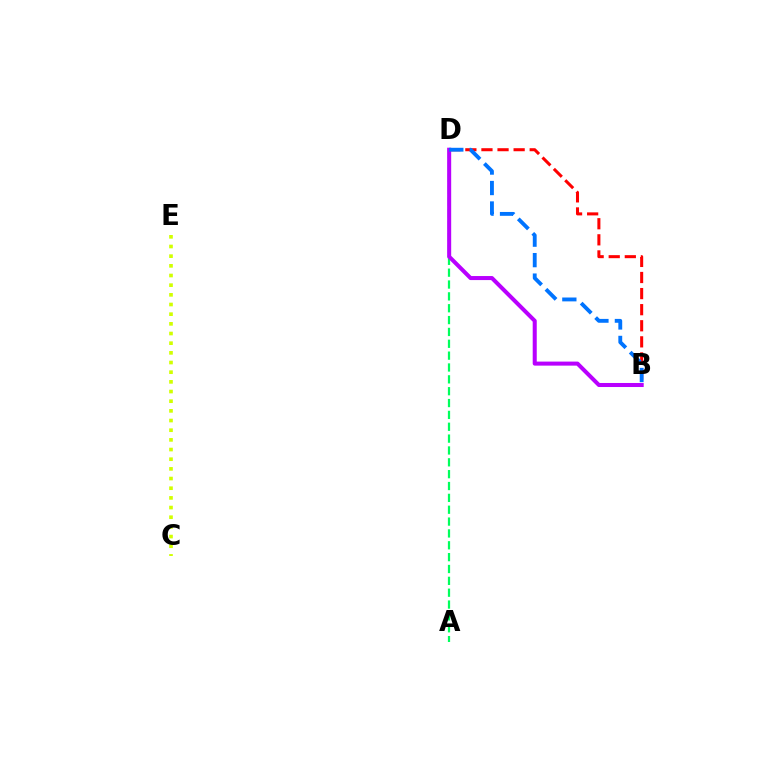{('B', 'D'): [{'color': '#ff0000', 'line_style': 'dashed', 'thickness': 2.19}, {'color': '#b900ff', 'line_style': 'solid', 'thickness': 2.91}, {'color': '#0074ff', 'line_style': 'dashed', 'thickness': 2.78}], ('A', 'D'): [{'color': '#00ff5c', 'line_style': 'dashed', 'thickness': 1.61}], ('C', 'E'): [{'color': '#d1ff00', 'line_style': 'dotted', 'thickness': 2.63}]}